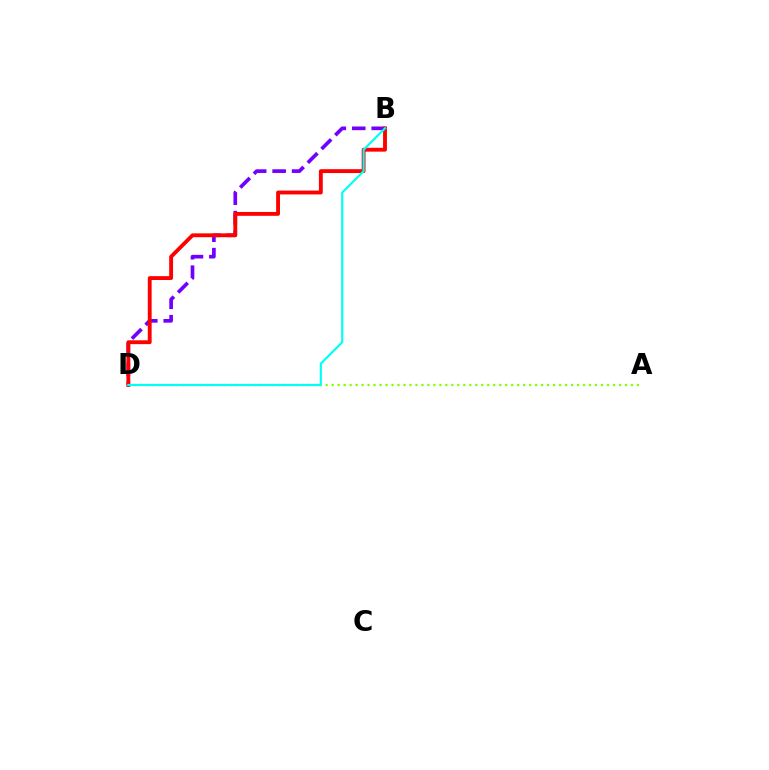{('A', 'D'): [{'color': '#84ff00', 'line_style': 'dotted', 'thickness': 1.63}], ('B', 'D'): [{'color': '#7200ff', 'line_style': 'dashed', 'thickness': 2.64}, {'color': '#ff0000', 'line_style': 'solid', 'thickness': 2.78}, {'color': '#00fff6', 'line_style': 'solid', 'thickness': 1.55}]}